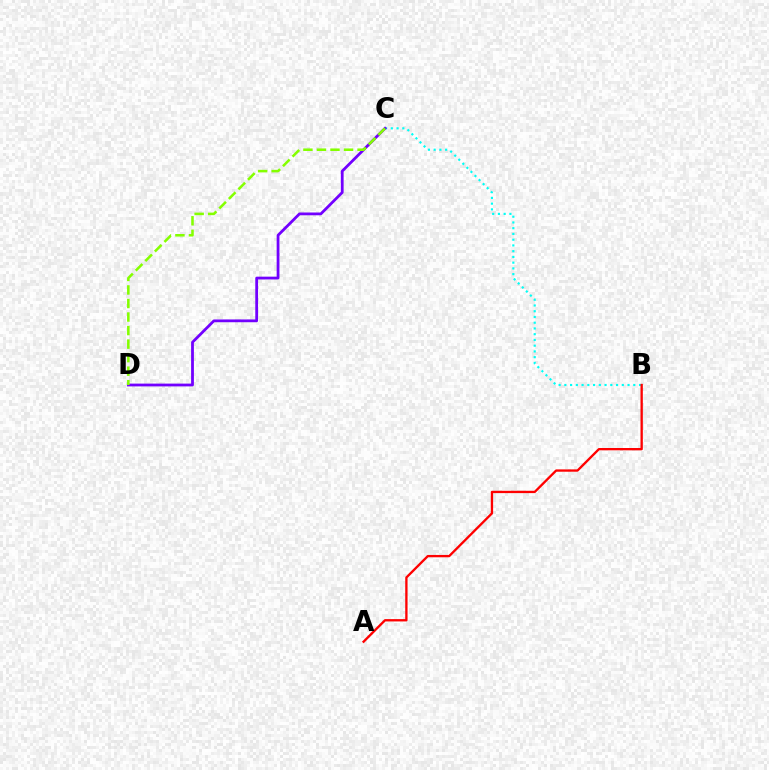{('B', 'C'): [{'color': '#00fff6', 'line_style': 'dotted', 'thickness': 1.56}], ('C', 'D'): [{'color': '#7200ff', 'line_style': 'solid', 'thickness': 2.01}, {'color': '#84ff00', 'line_style': 'dashed', 'thickness': 1.84}], ('A', 'B'): [{'color': '#ff0000', 'line_style': 'solid', 'thickness': 1.68}]}